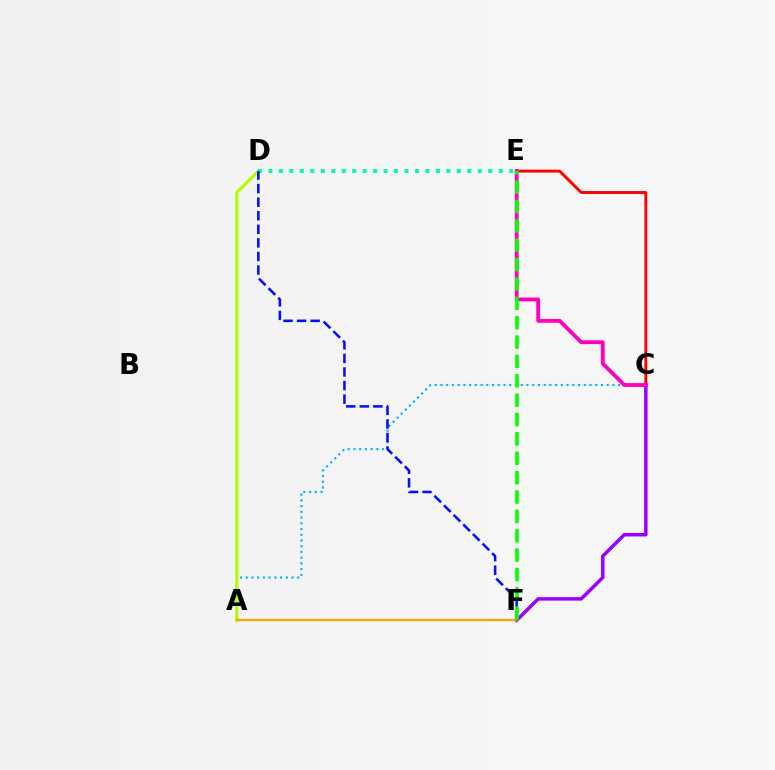{('A', 'C'): [{'color': '#00b5ff', 'line_style': 'dotted', 'thickness': 1.56}], ('A', 'D'): [{'color': '#b3ff00', 'line_style': 'solid', 'thickness': 2.33}], ('C', 'F'): [{'color': '#9b00ff', 'line_style': 'solid', 'thickness': 2.51}], ('D', 'E'): [{'color': '#00ff9d', 'line_style': 'dotted', 'thickness': 2.84}], ('A', 'F'): [{'color': '#ffa500', 'line_style': 'solid', 'thickness': 1.65}], ('C', 'E'): [{'color': '#ff0000', 'line_style': 'solid', 'thickness': 2.09}, {'color': '#ff00bd', 'line_style': 'solid', 'thickness': 2.75}], ('D', 'F'): [{'color': '#0010ff', 'line_style': 'dashed', 'thickness': 1.84}], ('E', 'F'): [{'color': '#08ff00', 'line_style': 'dashed', 'thickness': 2.63}]}